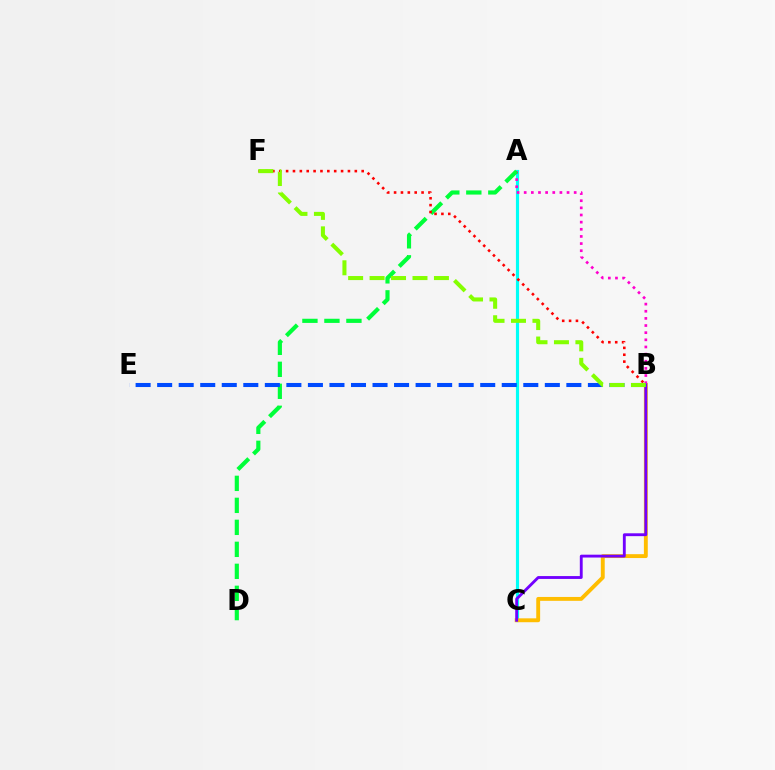{('A', 'C'): [{'color': '#00fff6', 'line_style': 'solid', 'thickness': 2.27}], ('B', 'C'): [{'color': '#ffbd00', 'line_style': 'solid', 'thickness': 2.8}, {'color': '#7200ff', 'line_style': 'solid', 'thickness': 2.06}], ('A', 'B'): [{'color': '#ff00cf', 'line_style': 'dotted', 'thickness': 1.94}], ('A', 'D'): [{'color': '#00ff39', 'line_style': 'dashed', 'thickness': 2.99}], ('B', 'F'): [{'color': '#ff0000', 'line_style': 'dotted', 'thickness': 1.87}, {'color': '#84ff00', 'line_style': 'dashed', 'thickness': 2.91}], ('B', 'E'): [{'color': '#004bff', 'line_style': 'dashed', 'thickness': 2.93}]}